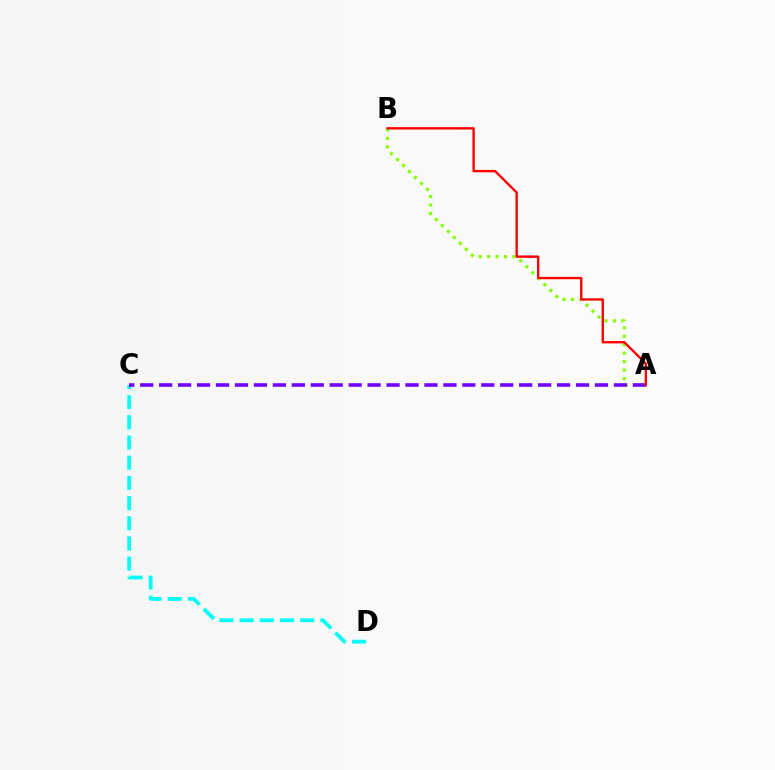{('C', 'D'): [{'color': '#00fff6', 'line_style': 'dashed', 'thickness': 2.74}], ('A', 'B'): [{'color': '#84ff00', 'line_style': 'dotted', 'thickness': 2.3}, {'color': '#ff0000', 'line_style': 'solid', 'thickness': 1.7}], ('A', 'C'): [{'color': '#7200ff', 'line_style': 'dashed', 'thickness': 2.57}]}